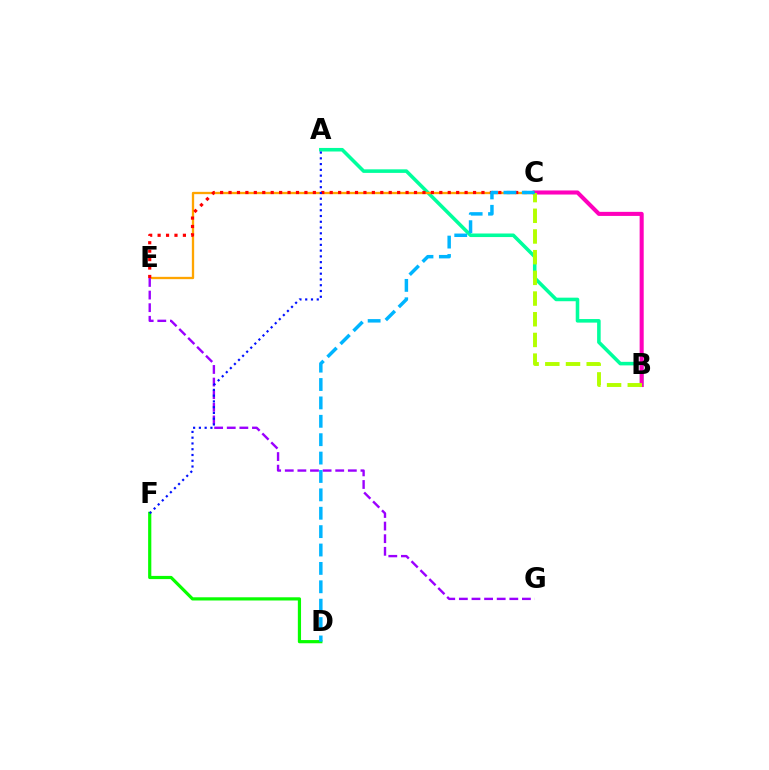{('A', 'B'): [{'color': '#00ff9d', 'line_style': 'solid', 'thickness': 2.56}], ('C', 'E'): [{'color': '#ffa500', 'line_style': 'solid', 'thickness': 1.66}, {'color': '#ff0000', 'line_style': 'dotted', 'thickness': 2.29}], ('E', 'G'): [{'color': '#9b00ff', 'line_style': 'dashed', 'thickness': 1.71}], ('B', 'C'): [{'color': '#ff00bd', 'line_style': 'solid', 'thickness': 2.93}, {'color': '#b3ff00', 'line_style': 'dashed', 'thickness': 2.81}], ('D', 'F'): [{'color': '#08ff00', 'line_style': 'solid', 'thickness': 2.3}], ('C', 'D'): [{'color': '#00b5ff', 'line_style': 'dashed', 'thickness': 2.5}], ('A', 'F'): [{'color': '#0010ff', 'line_style': 'dotted', 'thickness': 1.57}]}